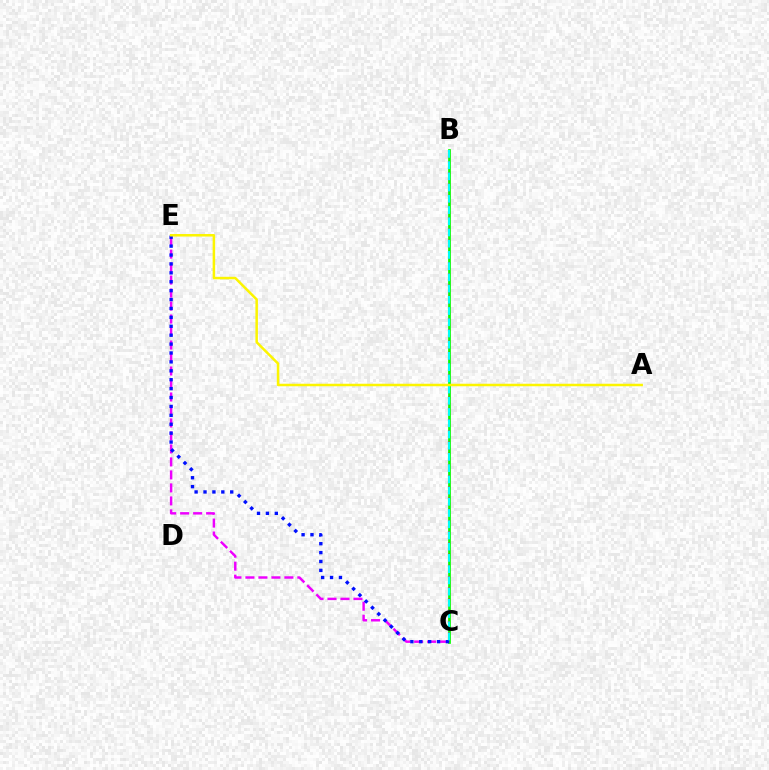{('B', 'C'): [{'color': '#08ff00', 'line_style': 'solid', 'thickness': 1.97}, {'color': '#ff0000', 'line_style': 'dotted', 'thickness': 1.52}, {'color': '#00fff6', 'line_style': 'dashed', 'thickness': 1.52}], ('C', 'E'): [{'color': '#ee00ff', 'line_style': 'dashed', 'thickness': 1.76}, {'color': '#0010ff', 'line_style': 'dotted', 'thickness': 2.42}], ('A', 'E'): [{'color': '#fcf500', 'line_style': 'solid', 'thickness': 1.81}]}